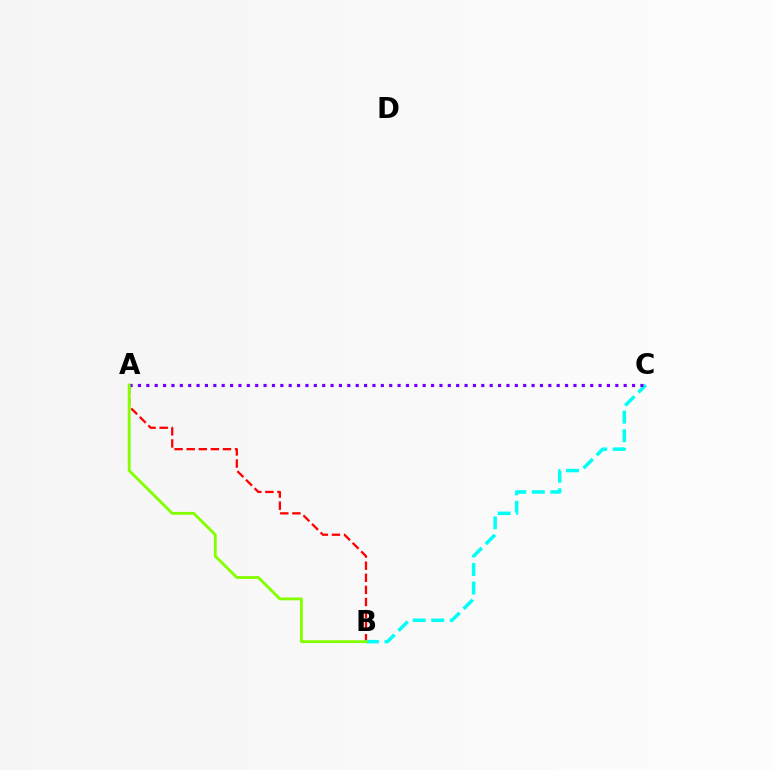{('A', 'B'): [{'color': '#ff0000', 'line_style': 'dashed', 'thickness': 1.64}, {'color': '#84ff00', 'line_style': 'solid', 'thickness': 2.04}], ('B', 'C'): [{'color': '#00fff6', 'line_style': 'dashed', 'thickness': 2.52}], ('A', 'C'): [{'color': '#7200ff', 'line_style': 'dotted', 'thickness': 2.28}]}